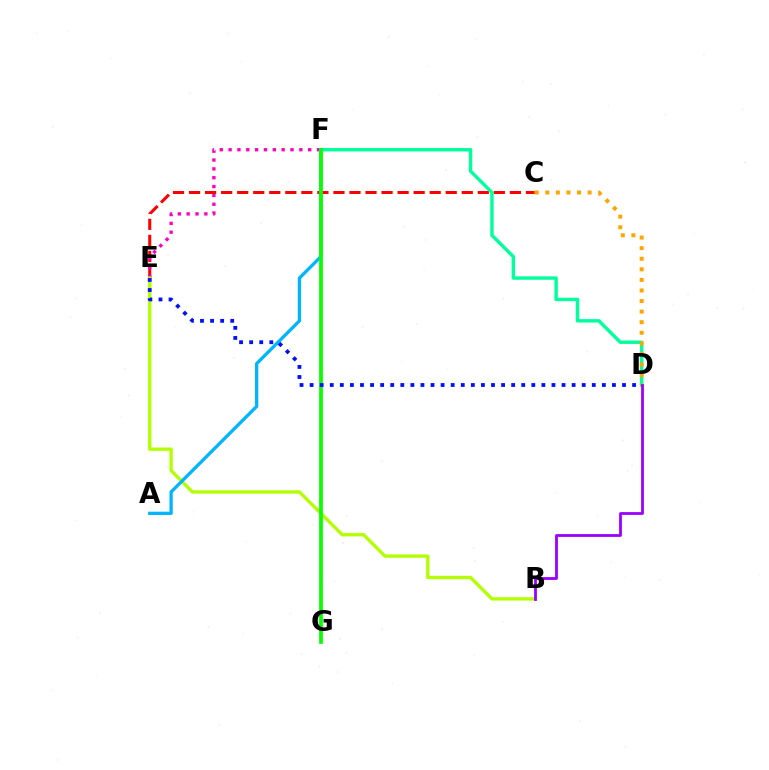{('C', 'E'): [{'color': '#ff0000', 'line_style': 'dashed', 'thickness': 2.18}], ('E', 'F'): [{'color': '#ff00bd', 'line_style': 'dotted', 'thickness': 2.4}], ('B', 'E'): [{'color': '#b3ff00', 'line_style': 'solid', 'thickness': 2.4}], ('D', 'F'): [{'color': '#00ff9d', 'line_style': 'solid', 'thickness': 2.45}], ('A', 'F'): [{'color': '#00b5ff', 'line_style': 'solid', 'thickness': 2.36}], ('C', 'D'): [{'color': '#ffa500', 'line_style': 'dotted', 'thickness': 2.87}], ('F', 'G'): [{'color': '#08ff00', 'line_style': 'solid', 'thickness': 2.69}], ('B', 'D'): [{'color': '#9b00ff', 'line_style': 'solid', 'thickness': 2.01}], ('D', 'E'): [{'color': '#0010ff', 'line_style': 'dotted', 'thickness': 2.74}]}